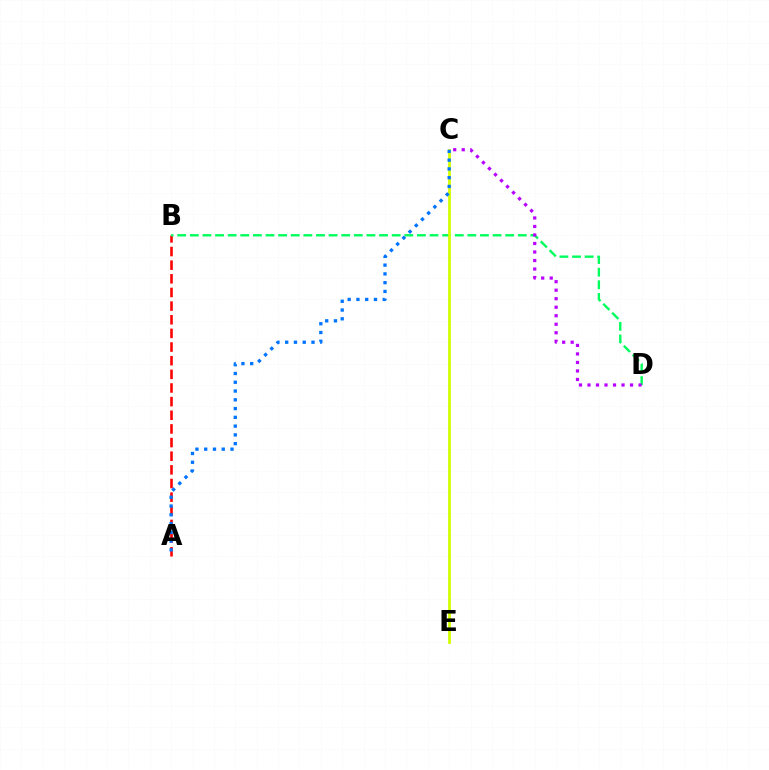{('A', 'B'): [{'color': '#ff0000', 'line_style': 'dashed', 'thickness': 1.85}], ('B', 'D'): [{'color': '#00ff5c', 'line_style': 'dashed', 'thickness': 1.71}], ('C', 'E'): [{'color': '#d1ff00', 'line_style': 'solid', 'thickness': 2.0}], ('A', 'C'): [{'color': '#0074ff', 'line_style': 'dotted', 'thickness': 2.38}], ('C', 'D'): [{'color': '#b900ff', 'line_style': 'dotted', 'thickness': 2.31}]}